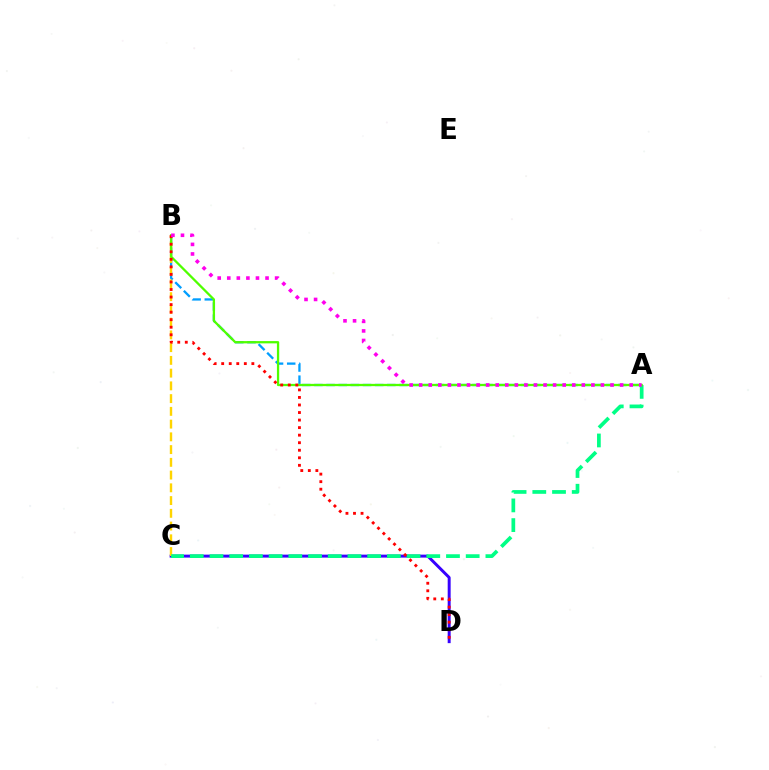{('C', 'D'): [{'color': '#3700ff', 'line_style': 'solid', 'thickness': 2.13}], ('A', 'B'): [{'color': '#009eff', 'line_style': 'dashed', 'thickness': 1.65}, {'color': '#4fff00', 'line_style': 'solid', 'thickness': 1.64}, {'color': '#ff00ed', 'line_style': 'dotted', 'thickness': 2.6}], ('B', 'C'): [{'color': '#ffd500', 'line_style': 'dashed', 'thickness': 1.73}], ('A', 'C'): [{'color': '#00ff86', 'line_style': 'dashed', 'thickness': 2.68}], ('B', 'D'): [{'color': '#ff0000', 'line_style': 'dotted', 'thickness': 2.05}]}